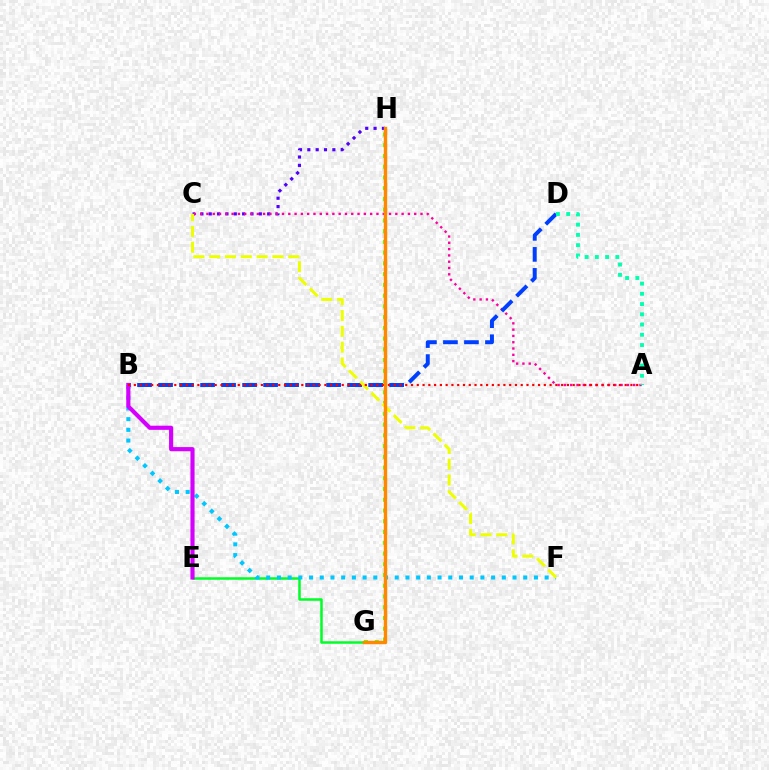{('E', 'G'): [{'color': '#00ff27', 'line_style': 'solid', 'thickness': 1.81}], ('C', 'H'): [{'color': '#4f00ff', 'line_style': 'dotted', 'thickness': 2.27}], ('B', 'F'): [{'color': '#00c7ff', 'line_style': 'dotted', 'thickness': 2.91}], ('A', 'C'): [{'color': '#ff00a0', 'line_style': 'dotted', 'thickness': 1.71}], ('B', 'D'): [{'color': '#003fff', 'line_style': 'dashed', 'thickness': 2.85}], ('B', 'E'): [{'color': '#d600ff', 'line_style': 'solid', 'thickness': 2.98}], ('G', 'H'): [{'color': '#66ff00', 'line_style': 'dotted', 'thickness': 2.92}, {'color': '#ff8800', 'line_style': 'solid', 'thickness': 2.45}], ('C', 'F'): [{'color': '#eeff00', 'line_style': 'dashed', 'thickness': 2.15}], ('A', 'B'): [{'color': '#ff0000', 'line_style': 'dotted', 'thickness': 1.57}], ('A', 'D'): [{'color': '#00ffaf', 'line_style': 'dotted', 'thickness': 2.78}]}